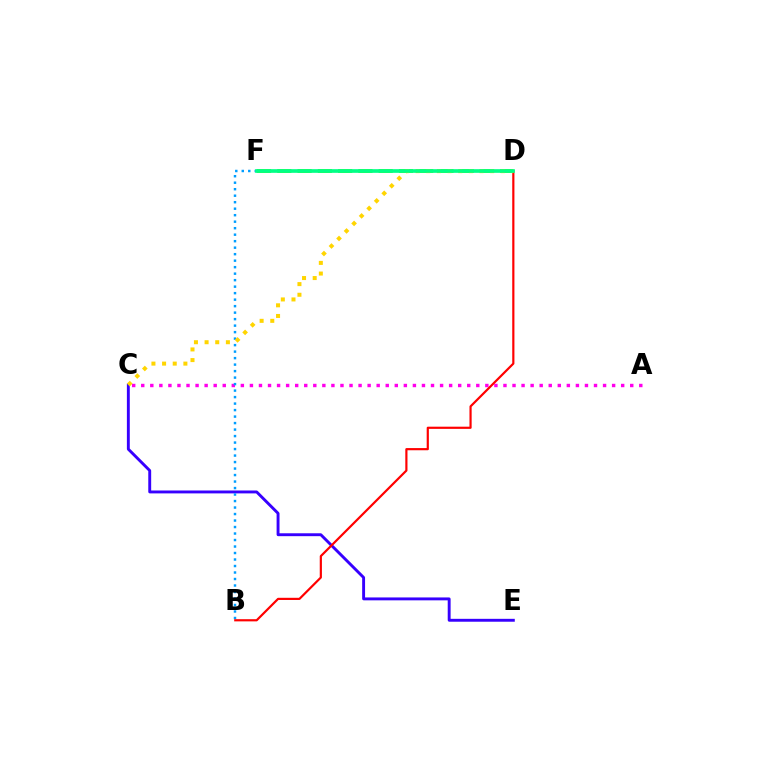{('A', 'C'): [{'color': '#ff00ed', 'line_style': 'dotted', 'thickness': 2.46}], ('D', 'F'): [{'color': '#4fff00', 'line_style': 'dashed', 'thickness': 2.75}, {'color': '#00ff86', 'line_style': 'solid', 'thickness': 2.64}], ('C', 'E'): [{'color': '#3700ff', 'line_style': 'solid', 'thickness': 2.09}], ('B', 'F'): [{'color': '#009eff', 'line_style': 'dotted', 'thickness': 1.77}], ('B', 'D'): [{'color': '#ff0000', 'line_style': 'solid', 'thickness': 1.57}], ('C', 'D'): [{'color': '#ffd500', 'line_style': 'dotted', 'thickness': 2.89}]}